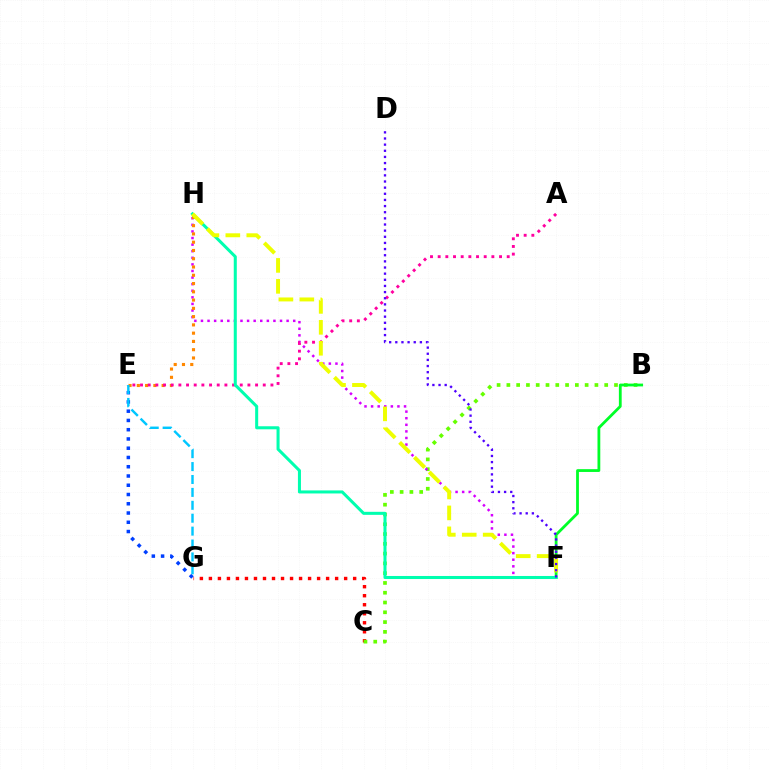{('C', 'G'): [{'color': '#ff0000', 'line_style': 'dotted', 'thickness': 2.45}], ('B', 'C'): [{'color': '#66ff00', 'line_style': 'dotted', 'thickness': 2.66}], ('F', 'H'): [{'color': '#d600ff', 'line_style': 'dotted', 'thickness': 1.79}, {'color': '#00ffaf', 'line_style': 'solid', 'thickness': 2.19}, {'color': '#eeff00', 'line_style': 'dashed', 'thickness': 2.84}], ('E', 'G'): [{'color': '#003fff', 'line_style': 'dotted', 'thickness': 2.52}, {'color': '#00c7ff', 'line_style': 'dashed', 'thickness': 1.75}], ('E', 'H'): [{'color': '#ff8800', 'line_style': 'dotted', 'thickness': 2.25}], ('A', 'E'): [{'color': '#ff00a0', 'line_style': 'dotted', 'thickness': 2.08}], ('B', 'F'): [{'color': '#00ff27', 'line_style': 'solid', 'thickness': 2.01}], ('D', 'F'): [{'color': '#4f00ff', 'line_style': 'dotted', 'thickness': 1.67}]}